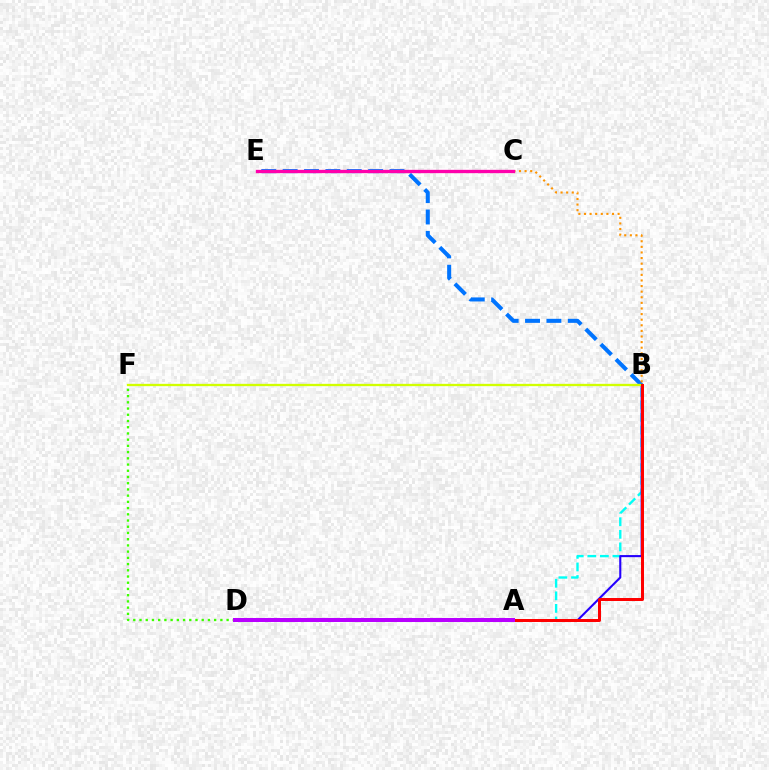{('B', 'E'): [{'color': '#0074ff', 'line_style': 'dashed', 'thickness': 2.9}], ('A', 'B'): [{'color': '#00fff6', 'line_style': 'dashed', 'thickness': 1.71}, {'color': '#2500ff', 'line_style': 'solid', 'thickness': 1.51}, {'color': '#ff0000', 'line_style': 'solid', 'thickness': 2.16}], ('B', 'C'): [{'color': '#ff9400', 'line_style': 'dotted', 'thickness': 1.52}], ('B', 'F'): [{'color': '#d1ff00', 'line_style': 'solid', 'thickness': 1.67}], ('C', 'E'): [{'color': '#ff00ac', 'line_style': 'solid', 'thickness': 2.39}], ('D', 'F'): [{'color': '#3dff00', 'line_style': 'dotted', 'thickness': 1.69}], ('A', 'D'): [{'color': '#00ff5c', 'line_style': 'dotted', 'thickness': 1.6}, {'color': '#b900ff', 'line_style': 'solid', 'thickness': 2.88}]}